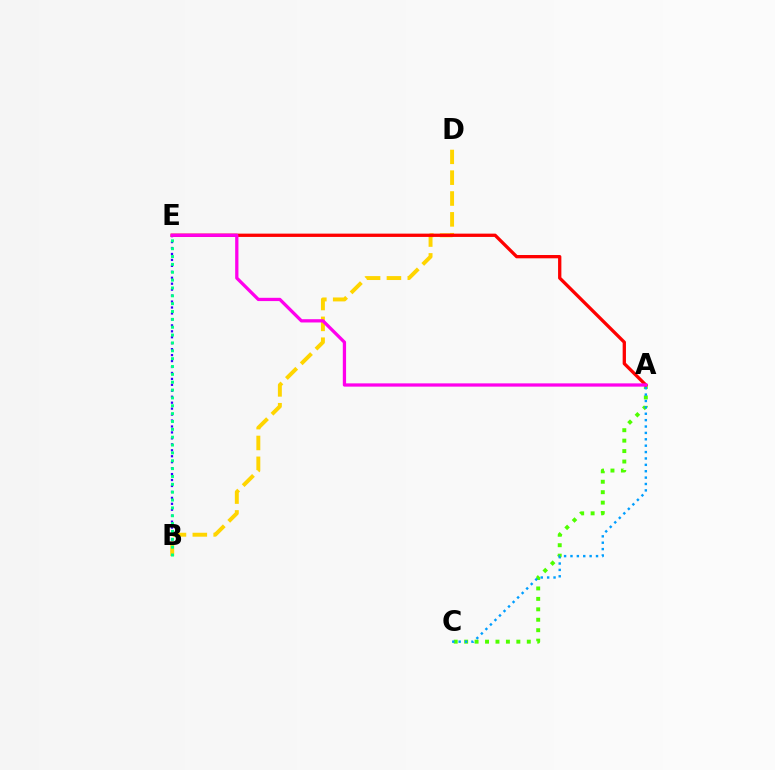{('B', 'E'): [{'color': '#3700ff', 'line_style': 'dotted', 'thickness': 1.62}, {'color': '#00ff86', 'line_style': 'dotted', 'thickness': 2.13}], ('B', 'D'): [{'color': '#ffd500', 'line_style': 'dashed', 'thickness': 2.83}], ('A', 'C'): [{'color': '#4fff00', 'line_style': 'dotted', 'thickness': 2.84}, {'color': '#009eff', 'line_style': 'dotted', 'thickness': 1.74}], ('A', 'E'): [{'color': '#ff0000', 'line_style': 'solid', 'thickness': 2.38}, {'color': '#ff00ed', 'line_style': 'solid', 'thickness': 2.35}]}